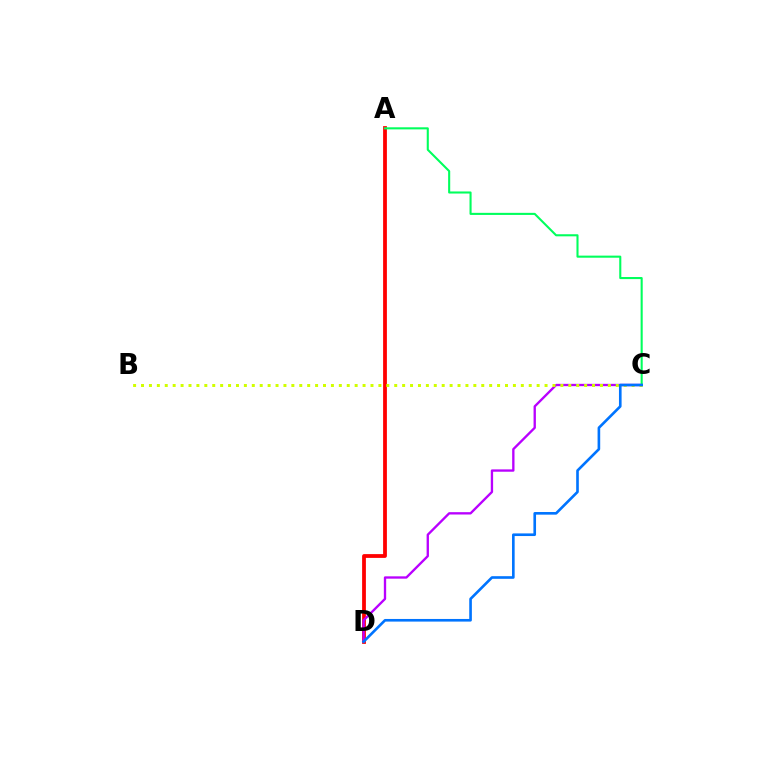{('A', 'D'): [{'color': '#ff0000', 'line_style': 'solid', 'thickness': 2.72}], ('C', 'D'): [{'color': '#b900ff', 'line_style': 'solid', 'thickness': 1.68}, {'color': '#0074ff', 'line_style': 'solid', 'thickness': 1.89}], ('B', 'C'): [{'color': '#d1ff00', 'line_style': 'dotted', 'thickness': 2.15}], ('A', 'C'): [{'color': '#00ff5c', 'line_style': 'solid', 'thickness': 1.5}]}